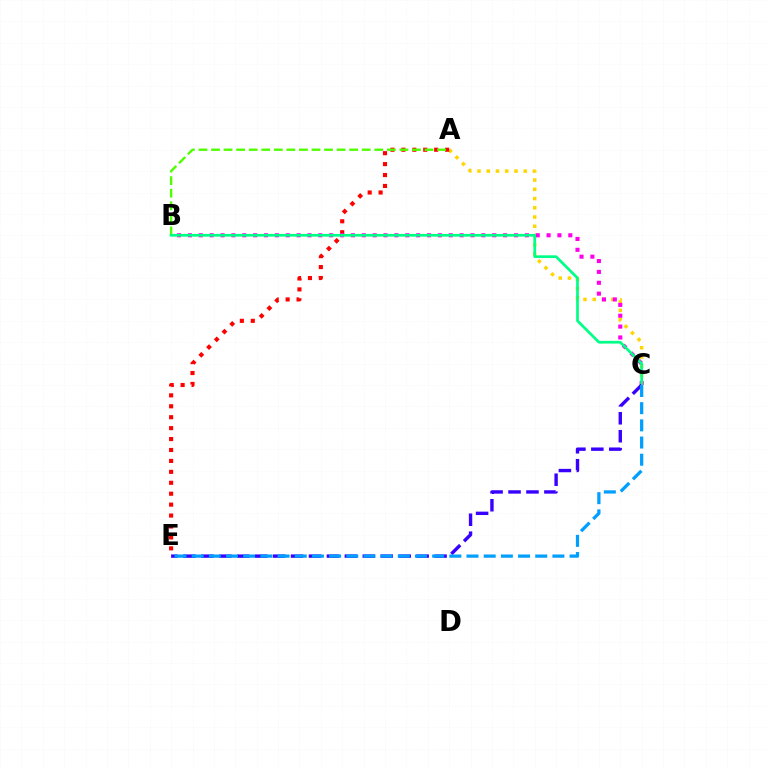{('A', 'C'): [{'color': '#ffd500', 'line_style': 'dotted', 'thickness': 2.51}], ('A', 'E'): [{'color': '#ff0000', 'line_style': 'dotted', 'thickness': 2.97}], ('B', 'C'): [{'color': '#ff00ed', 'line_style': 'dotted', 'thickness': 2.95}, {'color': '#00ff86', 'line_style': 'solid', 'thickness': 1.95}], ('A', 'B'): [{'color': '#4fff00', 'line_style': 'dashed', 'thickness': 1.71}], ('C', 'E'): [{'color': '#3700ff', 'line_style': 'dashed', 'thickness': 2.44}, {'color': '#009eff', 'line_style': 'dashed', 'thickness': 2.33}]}